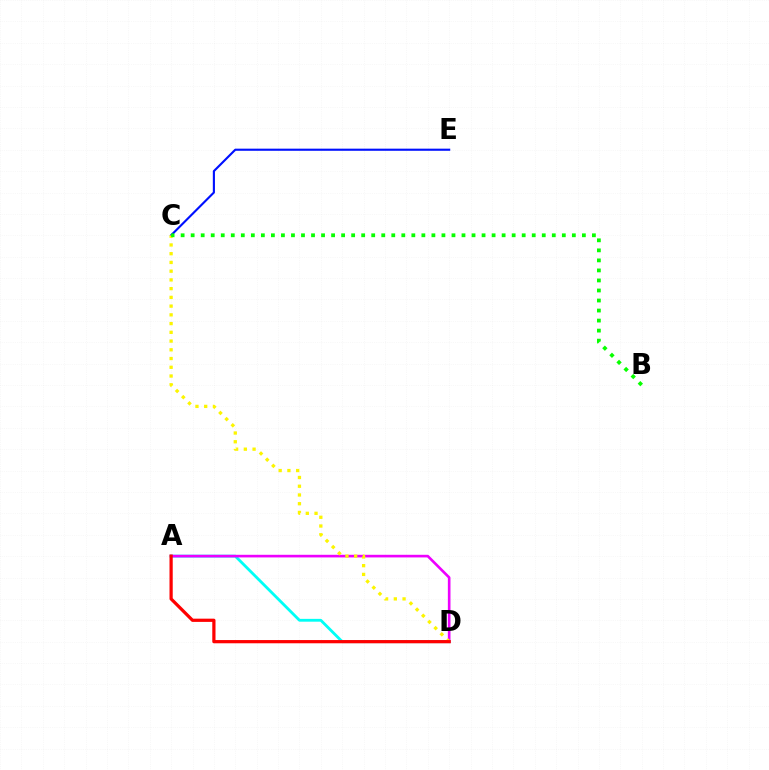{('C', 'E'): [{'color': '#0010ff', 'line_style': 'solid', 'thickness': 1.53}], ('A', 'D'): [{'color': '#00fff6', 'line_style': 'solid', 'thickness': 2.03}, {'color': '#ee00ff', 'line_style': 'solid', 'thickness': 1.9}, {'color': '#ff0000', 'line_style': 'solid', 'thickness': 2.32}], ('C', 'D'): [{'color': '#fcf500', 'line_style': 'dotted', 'thickness': 2.37}], ('B', 'C'): [{'color': '#08ff00', 'line_style': 'dotted', 'thickness': 2.73}]}